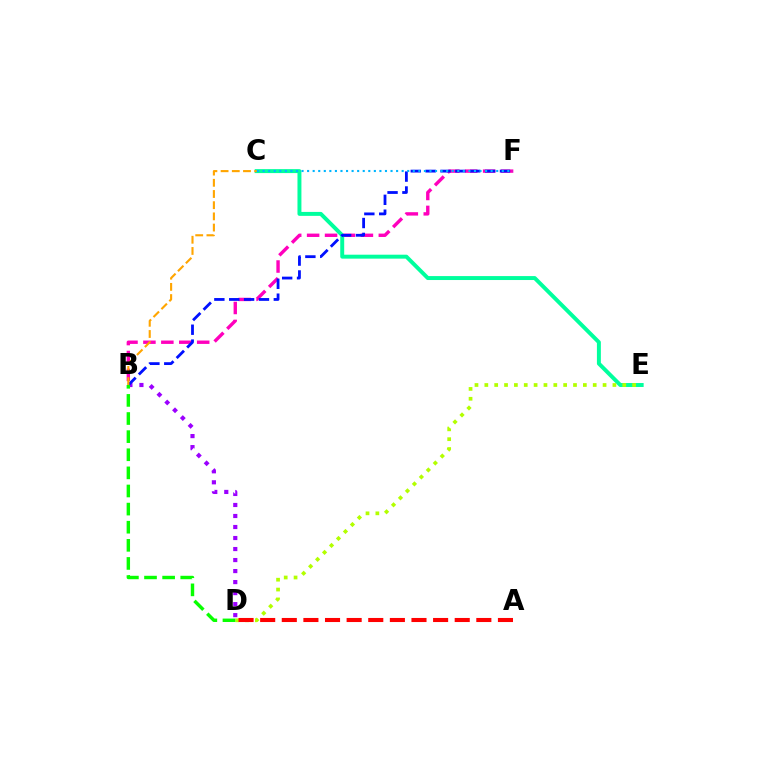{('B', 'F'): [{'color': '#ff00bd', 'line_style': 'dashed', 'thickness': 2.44}, {'color': '#0010ff', 'line_style': 'dashed', 'thickness': 2.02}], ('C', 'E'): [{'color': '#00ff9d', 'line_style': 'solid', 'thickness': 2.84}], ('D', 'E'): [{'color': '#b3ff00', 'line_style': 'dotted', 'thickness': 2.68}], ('B', 'D'): [{'color': '#9b00ff', 'line_style': 'dotted', 'thickness': 2.99}, {'color': '#08ff00', 'line_style': 'dashed', 'thickness': 2.46}], ('C', 'F'): [{'color': '#00b5ff', 'line_style': 'dotted', 'thickness': 1.51}], ('A', 'D'): [{'color': '#ff0000', 'line_style': 'dashed', 'thickness': 2.94}], ('B', 'C'): [{'color': '#ffa500', 'line_style': 'dashed', 'thickness': 1.52}]}